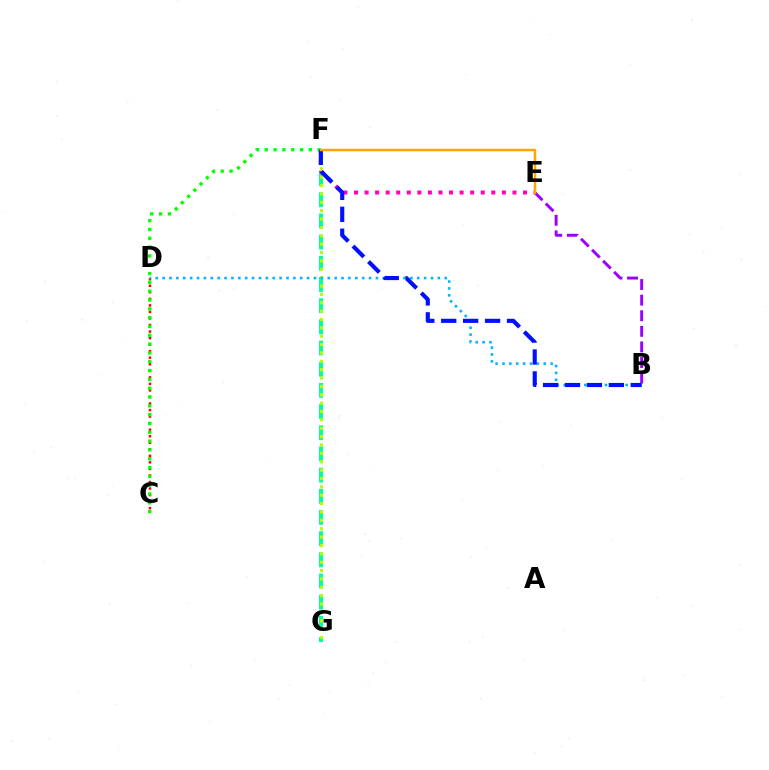{('C', 'D'): [{'color': '#ff0000', 'line_style': 'dotted', 'thickness': 1.78}], ('F', 'G'): [{'color': '#00ff9d', 'line_style': 'dashed', 'thickness': 2.88}, {'color': '#b3ff00', 'line_style': 'dotted', 'thickness': 2.27}], ('C', 'F'): [{'color': '#08ff00', 'line_style': 'dotted', 'thickness': 2.4}], ('B', 'D'): [{'color': '#00b5ff', 'line_style': 'dotted', 'thickness': 1.87}], ('E', 'F'): [{'color': '#ff00bd', 'line_style': 'dotted', 'thickness': 2.87}, {'color': '#ffa500', 'line_style': 'solid', 'thickness': 1.79}], ('B', 'E'): [{'color': '#9b00ff', 'line_style': 'dashed', 'thickness': 2.12}], ('B', 'F'): [{'color': '#0010ff', 'line_style': 'dashed', 'thickness': 2.98}]}